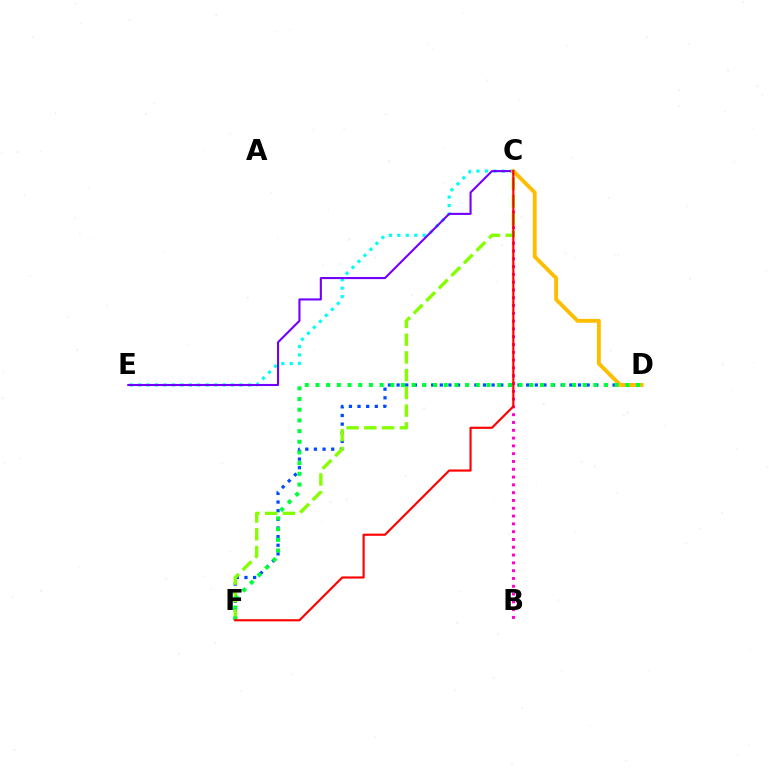{('C', 'E'): [{'color': '#00fff6', 'line_style': 'dotted', 'thickness': 2.29}, {'color': '#7200ff', 'line_style': 'solid', 'thickness': 1.52}], ('D', 'F'): [{'color': '#004bff', 'line_style': 'dotted', 'thickness': 2.35}, {'color': '#00ff39', 'line_style': 'dotted', 'thickness': 2.9}], ('B', 'C'): [{'color': '#ff00cf', 'line_style': 'dotted', 'thickness': 2.12}], ('C', 'D'): [{'color': '#ffbd00', 'line_style': 'solid', 'thickness': 2.79}], ('C', 'F'): [{'color': '#84ff00', 'line_style': 'dashed', 'thickness': 2.41}, {'color': '#ff0000', 'line_style': 'solid', 'thickness': 1.55}]}